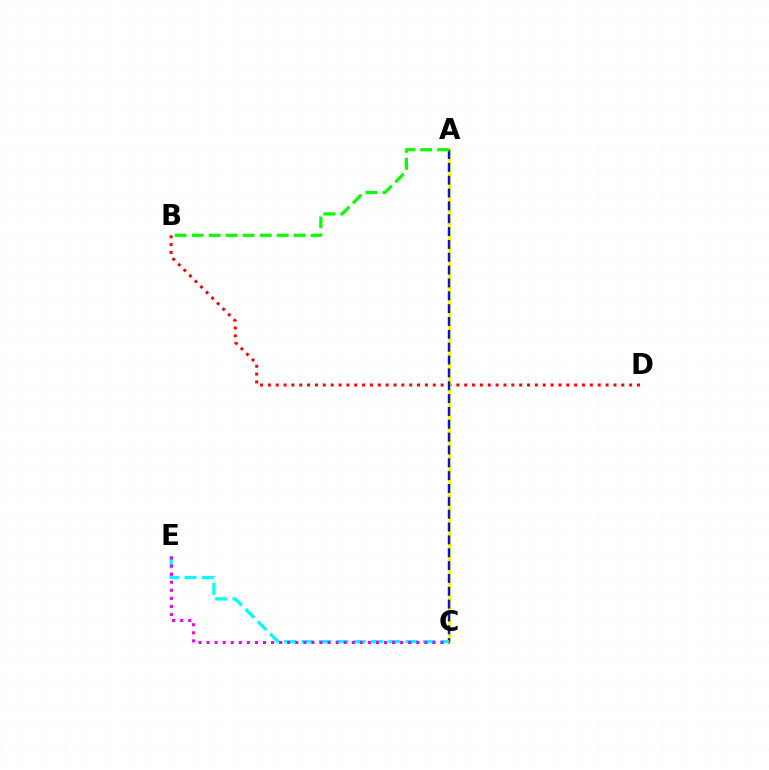{('B', 'D'): [{'color': '#ff0000', 'line_style': 'dotted', 'thickness': 2.13}], ('A', 'C'): [{'color': '#fcf500', 'line_style': 'solid', 'thickness': 1.99}, {'color': '#0010ff', 'line_style': 'dashed', 'thickness': 1.75}], ('C', 'E'): [{'color': '#00fff6', 'line_style': 'dashed', 'thickness': 2.36}, {'color': '#ee00ff', 'line_style': 'dotted', 'thickness': 2.19}], ('A', 'B'): [{'color': '#08ff00', 'line_style': 'dashed', 'thickness': 2.31}]}